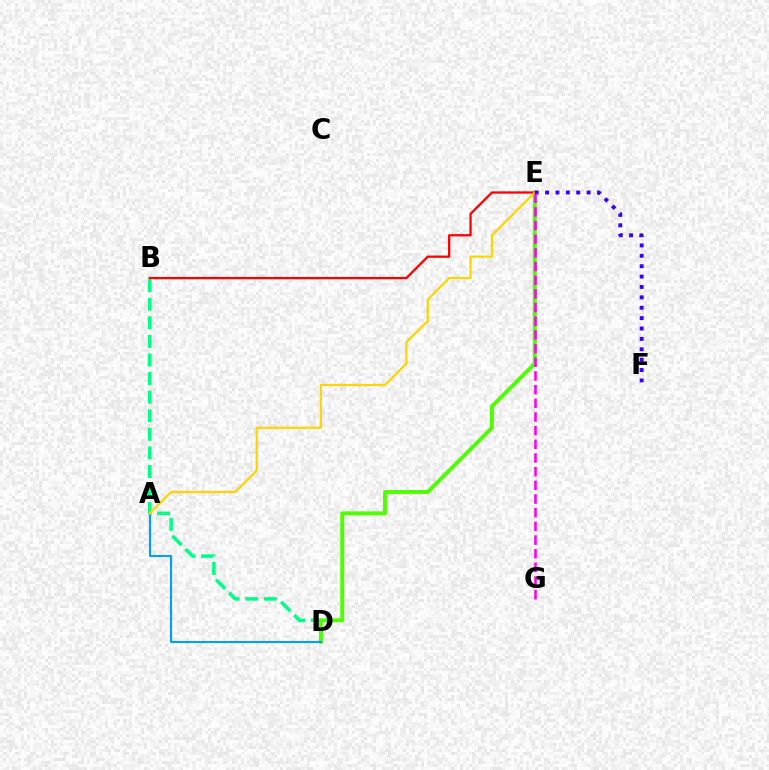{('B', 'D'): [{'color': '#00ff86', 'line_style': 'dashed', 'thickness': 2.52}], ('D', 'E'): [{'color': '#4fff00', 'line_style': 'solid', 'thickness': 2.82}], ('A', 'D'): [{'color': '#009eff', 'line_style': 'solid', 'thickness': 1.51}], ('B', 'E'): [{'color': '#ff0000', 'line_style': 'solid', 'thickness': 1.64}], ('A', 'E'): [{'color': '#ffd500', 'line_style': 'solid', 'thickness': 1.6}], ('E', 'F'): [{'color': '#3700ff', 'line_style': 'dotted', 'thickness': 2.82}], ('E', 'G'): [{'color': '#ff00ed', 'line_style': 'dashed', 'thickness': 1.86}]}